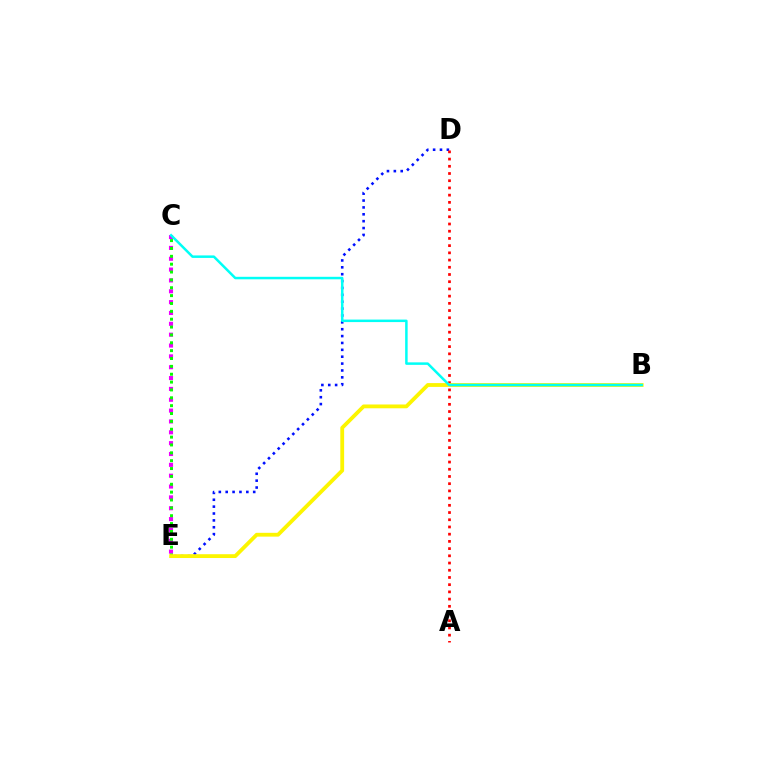{('D', 'E'): [{'color': '#0010ff', 'line_style': 'dotted', 'thickness': 1.87}], ('A', 'D'): [{'color': '#ff0000', 'line_style': 'dotted', 'thickness': 1.96}], ('C', 'E'): [{'color': '#ee00ff', 'line_style': 'dotted', 'thickness': 2.95}, {'color': '#08ff00', 'line_style': 'dotted', 'thickness': 2.14}], ('B', 'E'): [{'color': '#fcf500', 'line_style': 'solid', 'thickness': 2.74}], ('B', 'C'): [{'color': '#00fff6', 'line_style': 'solid', 'thickness': 1.8}]}